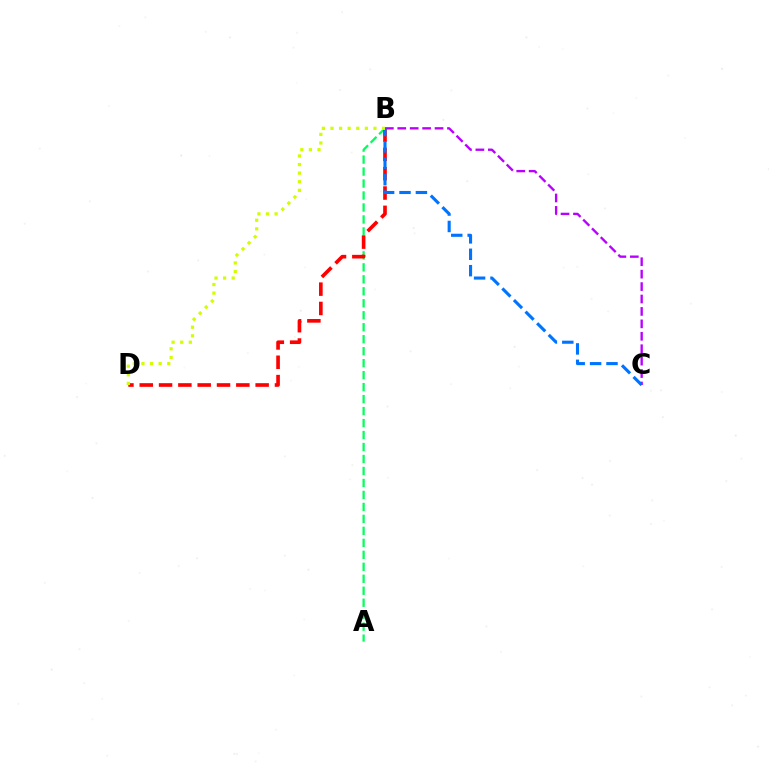{('A', 'B'): [{'color': '#00ff5c', 'line_style': 'dashed', 'thickness': 1.63}], ('B', 'D'): [{'color': '#ff0000', 'line_style': 'dashed', 'thickness': 2.62}, {'color': '#d1ff00', 'line_style': 'dotted', 'thickness': 2.33}], ('B', 'C'): [{'color': '#b900ff', 'line_style': 'dashed', 'thickness': 1.69}, {'color': '#0074ff', 'line_style': 'dashed', 'thickness': 2.23}]}